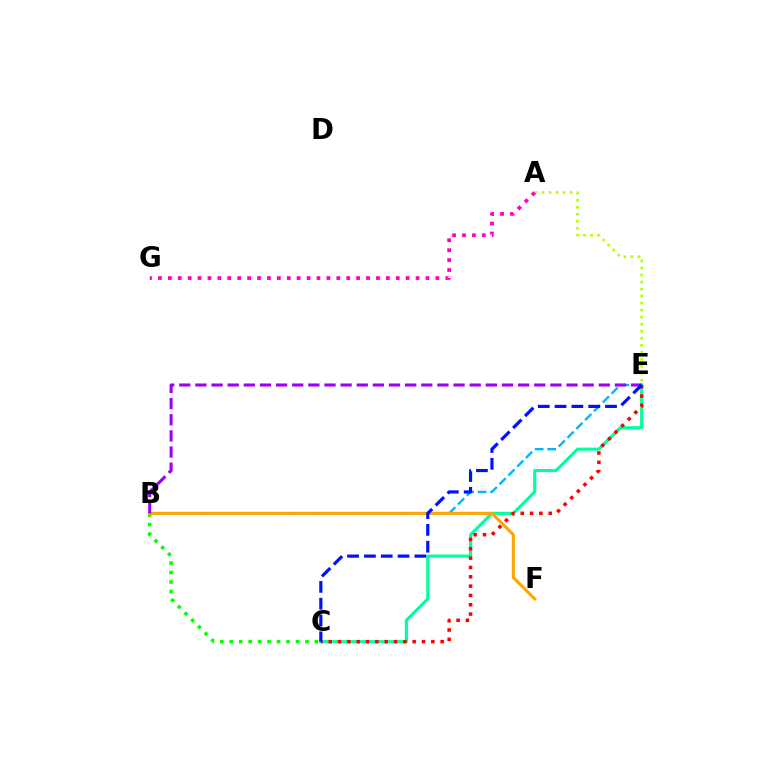{('A', 'E'): [{'color': '#b3ff00', 'line_style': 'dotted', 'thickness': 1.91}], ('B', 'C'): [{'color': '#08ff00', 'line_style': 'dotted', 'thickness': 2.57}], ('B', 'E'): [{'color': '#00b5ff', 'line_style': 'dashed', 'thickness': 1.69}, {'color': '#9b00ff', 'line_style': 'dashed', 'thickness': 2.19}], ('C', 'E'): [{'color': '#00ff9d', 'line_style': 'solid', 'thickness': 2.24}, {'color': '#ff0000', 'line_style': 'dotted', 'thickness': 2.53}, {'color': '#0010ff', 'line_style': 'dashed', 'thickness': 2.29}], ('A', 'G'): [{'color': '#ff00bd', 'line_style': 'dotted', 'thickness': 2.69}], ('B', 'F'): [{'color': '#ffa500', 'line_style': 'solid', 'thickness': 2.19}]}